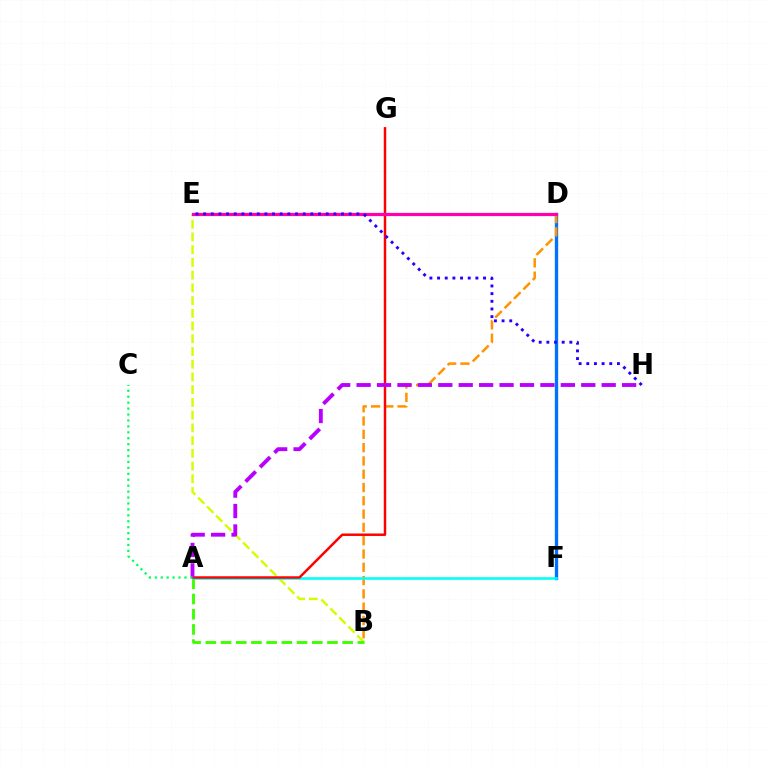{('D', 'F'): [{'color': '#0074ff', 'line_style': 'solid', 'thickness': 2.4}], ('B', 'E'): [{'color': '#d1ff00', 'line_style': 'dashed', 'thickness': 1.73}], ('B', 'D'): [{'color': '#ff9400', 'line_style': 'dashed', 'thickness': 1.81}], ('A', 'B'): [{'color': '#3dff00', 'line_style': 'dashed', 'thickness': 2.07}], ('A', 'F'): [{'color': '#00fff6', 'line_style': 'solid', 'thickness': 1.85}], ('A', 'G'): [{'color': '#ff0000', 'line_style': 'solid', 'thickness': 1.78}], ('D', 'E'): [{'color': '#ff00ac', 'line_style': 'solid', 'thickness': 2.31}], ('A', 'H'): [{'color': '#b900ff', 'line_style': 'dashed', 'thickness': 2.77}], ('A', 'C'): [{'color': '#00ff5c', 'line_style': 'dotted', 'thickness': 1.61}], ('E', 'H'): [{'color': '#2500ff', 'line_style': 'dotted', 'thickness': 2.08}]}